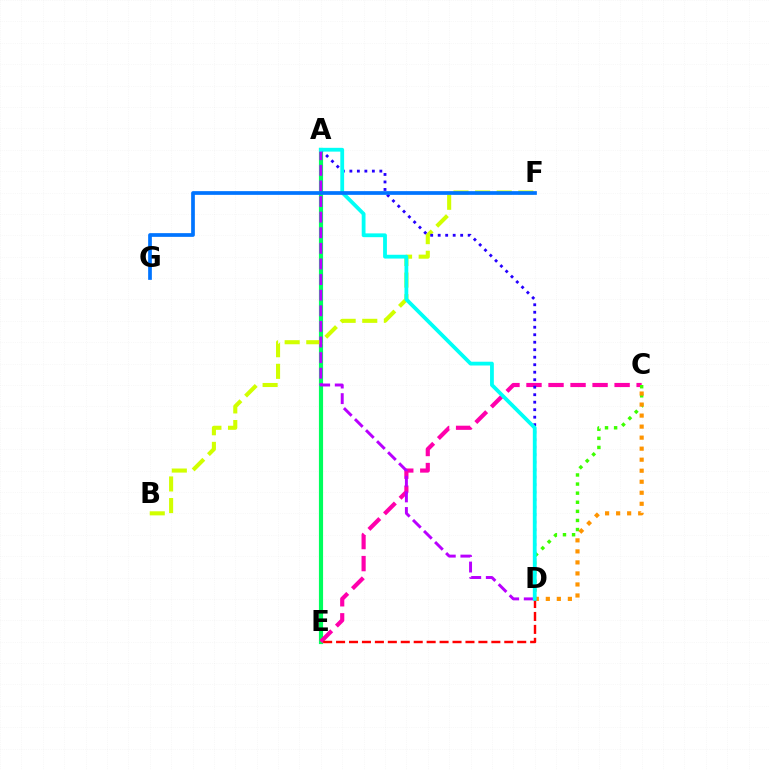{('A', 'E'): [{'color': '#00ff5c', 'line_style': 'solid', 'thickness': 2.99}], ('B', 'F'): [{'color': '#d1ff00', 'line_style': 'dashed', 'thickness': 2.94}], ('C', 'E'): [{'color': '#ff00ac', 'line_style': 'dashed', 'thickness': 2.99}], ('C', 'D'): [{'color': '#3dff00', 'line_style': 'dotted', 'thickness': 2.47}, {'color': '#ff9400', 'line_style': 'dotted', 'thickness': 3.0}], ('A', 'D'): [{'color': '#2500ff', 'line_style': 'dotted', 'thickness': 2.04}, {'color': '#b900ff', 'line_style': 'dashed', 'thickness': 2.12}, {'color': '#00fff6', 'line_style': 'solid', 'thickness': 2.73}], ('D', 'E'): [{'color': '#ff0000', 'line_style': 'dashed', 'thickness': 1.76}], ('F', 'G'): [{'color': '#0074ff', 'line_style': 'solid', 'thickness': 2.67}]}